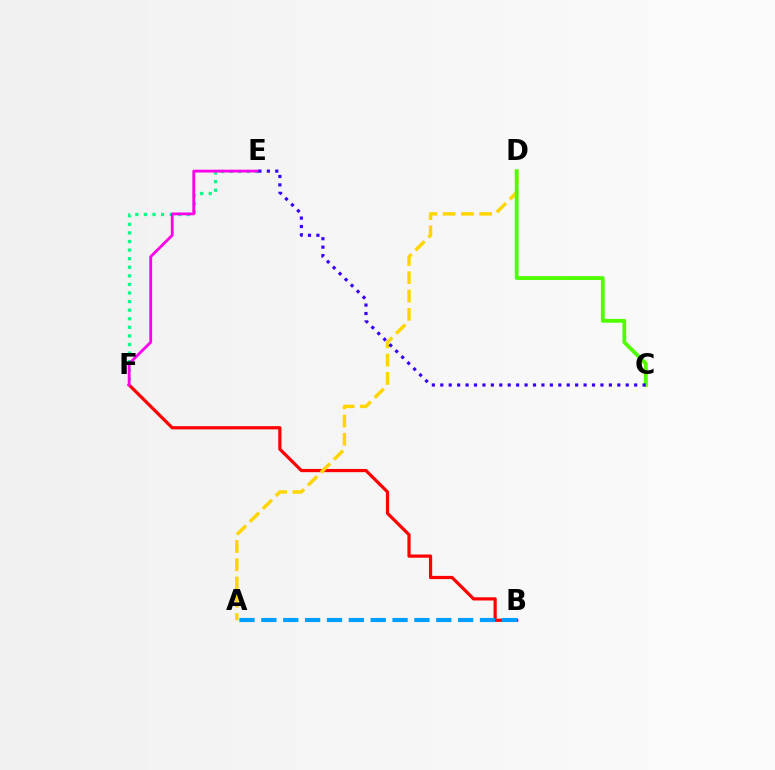{('E', 'F'): [{'color': '#00ff86', 'line_style': 'dotted', 'thickness': 2.33}, {'color': '#ff00ed', 'line_style': 'solid', 'thickness': 2.03}], ('B', 'F'): [{'color': '#ff0000', 'line_style': 'solid', 'thickness': 2.31}], ('A', 'D'): [{'color': '#ffd500', 'line_style': 'dashed', 'thickness': 2.48}], ('C', 'D'): [{'color': '#4fff00', 'line_style': 'solid', 'thickness': 2.75}], ('A', 'B'): [{'color': '#009eff', 'line_style': 'dashed', 'thickness': 2.97}], ('C', 'E'): [{'color': '#3700ff', 'line_style': 'dotted', 'thickness': 2.29}]}